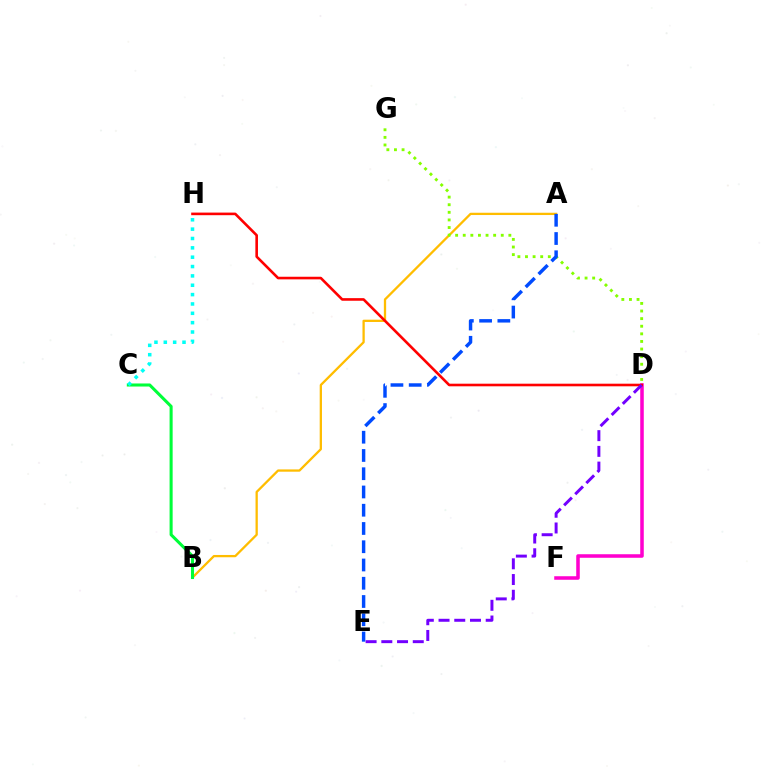{('D', 'F'): [{'color': '#ff00cf', 'line_style': 'solid', 'thickness': 2.55}], ('A', 'B'): [{'color': '#ffbd00', 'line_style': 'solid', 'thickness': 1.65}], ('D', 'H'): [{'color': '#ff0000', 'line_style': 'solid', 'thickness': 1.88}], ('D', 'G'): [{'color': '#84ff00', 'line_style': 'dotted', 'thickness': 2.07}], ('B', 'C'): [{'color': '#00ff39', 'line_style': 'solid', 'thickness': 2.2}], ('A', 'E'): [{'color': '#004bff', 'line_style': 'dashed', 'thickness': 2.48}], ('C', 'H'): [{'color': '#00fff6', 'line_style': 'dotted', 'thickness': 2.54}], ('D', 'E'): [{'color': '#7200ff', 'line_style': 'dashed', 'thickness': 2.14}]}